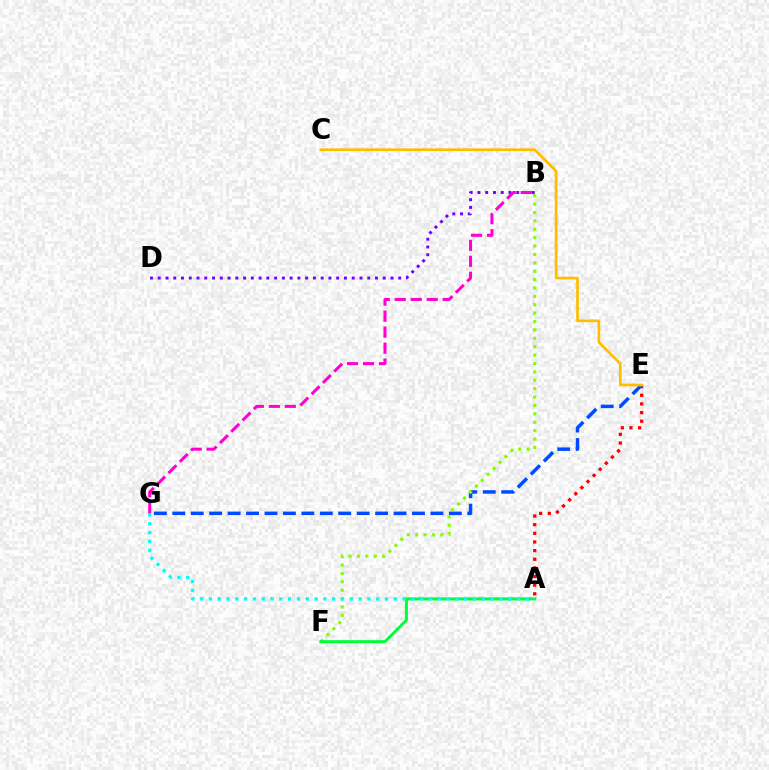{('A', 'E'): [{'color': '#ff0000', 'line_style': 'dotted', 'thickness': 2.35}], ('E', 'G'): [{'color': '#004bff', 'line_style': 'dashed', 'thickness': 2.5}], ('B', 'D'): [{'color': '#7200ff', 'line_style': 'dotted', 'thickness': 2.11}], ('B', 'F'): [{'color': '#84ff00', 'line_style': 'dotted', 'thickness': 2.28}], ('C', 'E'): [{'color': '#ffbd00', 'line_style': 'solid', 'thickness': 1.93}], ('A', 'F'): [{'color': '#00ff39', 'line_style': 'solid', 'thickness': 2.15}], ('A', 'G'): [{'color': '#00fff6', 'line_style': 'dotted', 'thickness': 2.39}], ('B', 'G'): [{'color': '#ff00cf', 'line_style': 'dashed', 'thickness': 2.17}]}